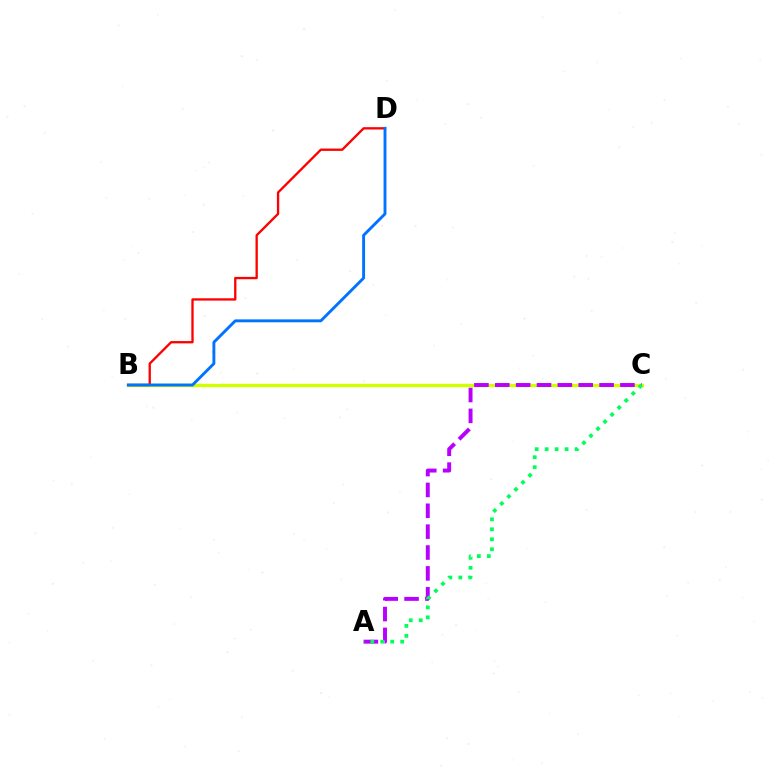{('B', 'C'): [{'color': '#d1ff00', 'line_style': 'solid', 'thickness': 2.43}], ('B', 'D'): [{'color': '#ff0000', 'line_style': 'solid', 'thickness': 1.68}, {'color': '#0074ff', 'line_style': 'solid', 'thickness': 2.09}], ('A', 'C'): [{'color': '#b900ff', 'line_style': 'dashed', 'thickness': 2.83}, {'color': '#00ff5c', 'line_style': 'dotted', 'thickness': 2.71}]}